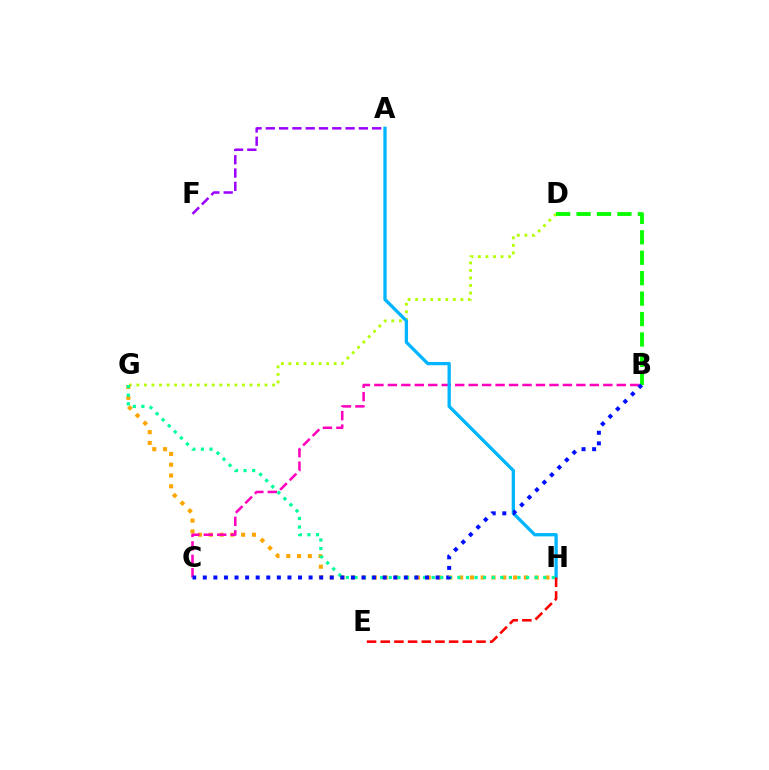{('D', 'G'): [{'color': '#b3ff00', 'line_style': 'dotted', 'thickness': 2.05}], ('A', 'F'): [{'color': '#9b00ff', 'line_style': 'dashed', 'thickness': 1.81}], ('G', 'H'): [{'color': '#ffa500', 'line_style': 'dotted', 'thickness': 2.93}, {'color': '#00ff9d', 'line_style': 'dotted', 'thickness': 2.33}], ('B', 'C'): [{'color': '#ff00bd', 'line_style': 'dashed', 'thickness': 1.83}, {'color': '#0010ff', 'line_style': 'dotted', 'thickness': 2.88}], ('A', 'H'): [{'color': '#00b5ff', 'line_style': 'solid', 'thickness': 2.37}], ('B', 'D'): [{'color': '#08ff00', 'line_style': 'dashed', 'thickness': 2.78}], ('E', 'H'): [{'color': '#ff0000', 'line_style': 'dashed', 'thickness': 1.86}]}